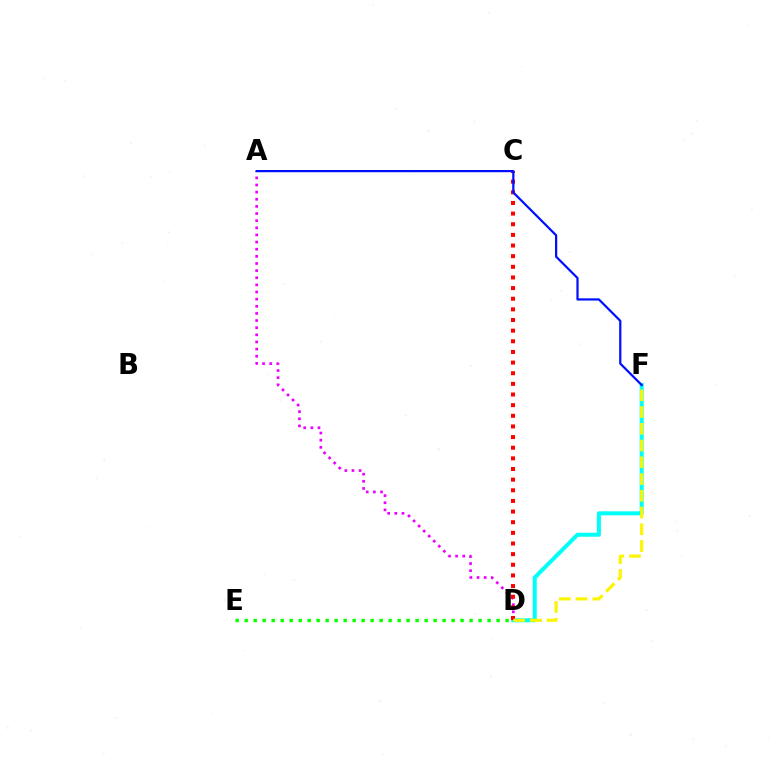{('A', 'D'): [{'color': '#ee00ff', 'line_style': 'dotted', 'thickness': 1.94}], ('D', 'F'): [{'color': '#00fff6', 'line_style': 'solid', 'thickness': 2.89}, {'color': '#fcf500', 'line_style': 'dashed', 'thickness': 2.27}], ('C', 'D'): [{'color': '#ff0000', 'line_style': 'dotted', 'thickness': 2.89}], ('D', 'E'): [{'color': '#08ff00', 'line_style': 'dotted', 'thickness': 2.44}], ('A', 'F'): [{'color': '#0010ff', 'line_style': 'solid', 'thickness': 1.6}]}